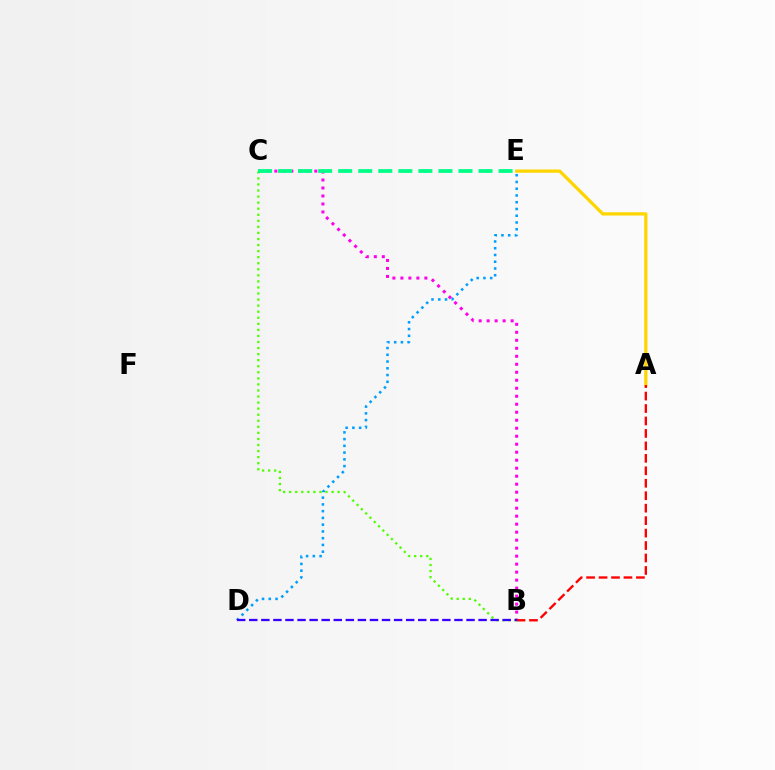{('B', 'C'): [{'color': '#4fff00', 'line_style': 'dotted', 'thickness': 1.65}, {'color': '#ff00ed', 'line_style': 'dotted', 'thickness': 2.17}], ('A', 'E'): [{'color': '#ffd500', 'line_style': 'solid', 'thickness': 2.34}], ('A', 'B'): [{'color': '#ff0000', 'line_style': 'dashed', 'thickness': 1.69}], ('C', 'E'): [{'color': '#00ff86', 'line_style': 'dashed', 'thickness': 2.72}], ('D', 'E'): [{'color': '#009eff', 'line_style': 'dotted', 'thickness': 1.83}], ('B', 'D'): [{'color': '#3700ff', 'line_style': 'dashed', 'thickness': 1.64}]}